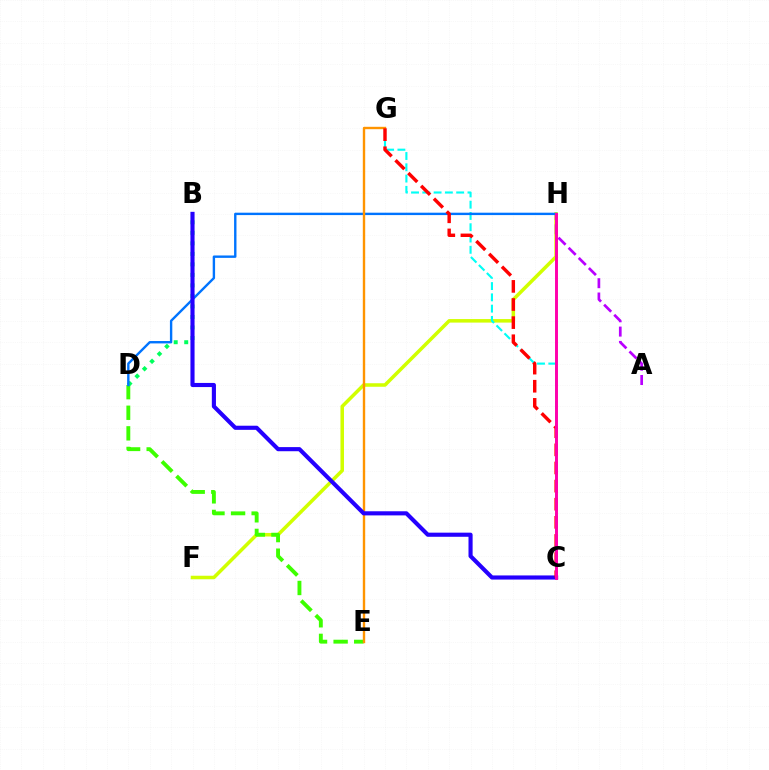{('F', 'H'): [{'color': '#d1ff00', 'line_style': 'solid', 'thickness': 2.54}], ('D', 'E'): [{'color': '#3dff00', 'line_style': 'dashed', 'thickness': 2.8}], ('A', 'H'): [{'color': '#b900ff', 'line_style': 'dashed', 'thickness': 1.94}], ('C', 'G'): [{'color': '#00fff6', 'line_style': 'dashed', 'thickness': 1.53}, {'color': '#ff0000', 'line_style': 'dashed', 'thickness': 2.46}], ('B', 'D'): [{'color': '#00ff5c', 'line_style': 'dotted', 'thickness': 2.86}], ('D', 'H'): [{'color': '#0074ff', 'line_style': 'solid', 'thickness': 1.72}], ('E', 'G'): [{'color': '#ff9400', 'line_style': 'solid', 'thickness': 1.72}], ('B', 'C'): [{'color': '#2500ff', 'line_style': 'solid', 'thickness': 2.97}], ('C', 'H'): [{'color': '#ff00ac', 'line_style': 'solid', 'thickness': 2.12}]}